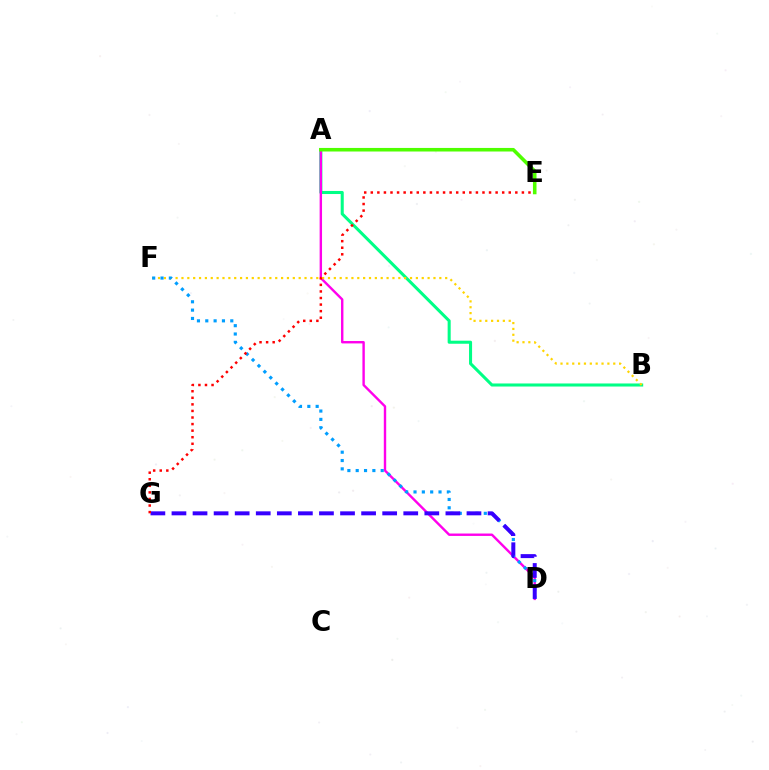{('A', 'B'): [{'color': '#00ff86', 'line_style': 'solid', 'thickness': 2.2}], ('A', 'D'): [{'color': '#ff00ed', 'line_style': 'solid', 'thickness': 1.73}], ('B', 'F'): [{'color': '#ffd500', 'line_style': 'dotted', 'thickness': 1.59}], ('A', 'E'): [{'color': '#4fff00', 'line_style': 'solid', 'thickness': 2.56}], ('D', 'F'): [{'color': '#009eff', 'line_style': 'dotted', 'thickness': 2.26}], ('D', 'G'): [{'color': '#3700ff', 'line_style': 'dashed', 'thickness': 2.86}], ('E', 'G'): [{'color': '#ff0000', 'line_style': 'dotted', 'thickness': 1.79}]}